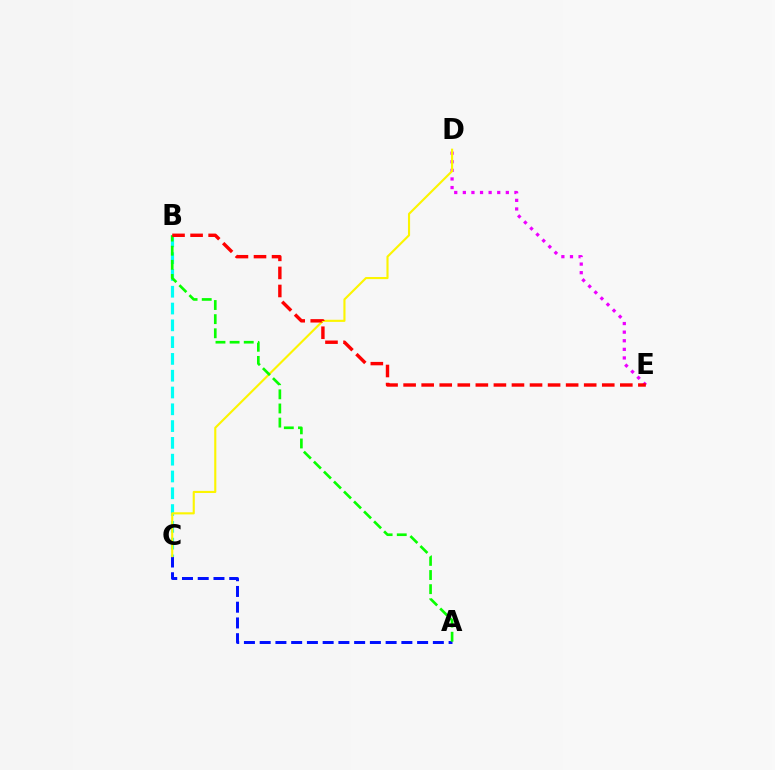{('D', 'E'): [{'color': '#ee00ff', 'line_style': 'dotted', 'thickness': 2.34}], ('A', 'C'): [{'color': '#0010ff', 'line_style': 'dashed', 'thickness': 2.14}], ('B', 'C'): [{'color': '#00fff6', 'line_style': 'dashed', 'thickness': 2.28}], ('C', 'D'): [{'color': '#fcf500', 'line_style': 'solid', 'thickness': 1.53}], ('A', 'B'): [{'color': '#08ff00', 'line_style': 'dashed', 'thickness': 1.92}], ('B', 'E'): [{'color': '#ff0000', 'line_style': 'dashed', 'thickness': 2.45}]}